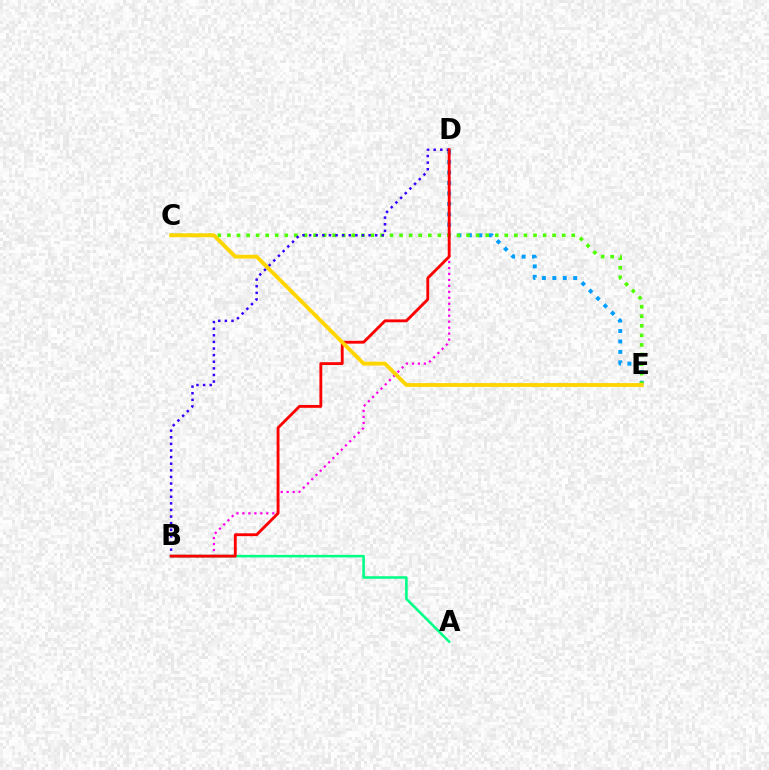{('D', 'E'): [{'color': '#009eff', 'line_style': 'dotted', 'thickness': 2.83}], ('A', 'B'): [{'color': '#00ff86', 'line_style': 'solid', 'thickness': 1.84}], ('B', 'D'): [{'color': '#ff00ed', 'line_style': 'dotted', 'thickness': 1.62}, {'color': '#3700ff', 'line_style': 'dotted', 'thickness': 1.8}, {'color': '#ff0000', 'line_style': 'solid', 'thickness': 2.04}], ('C', 'E'): [{'color': '#4fff00', 'line_style': 'dotted', 'thickness': 2.6}, {'color': '#ffd500', 'line_style': 'solid', 'thickness': 2.77}]}